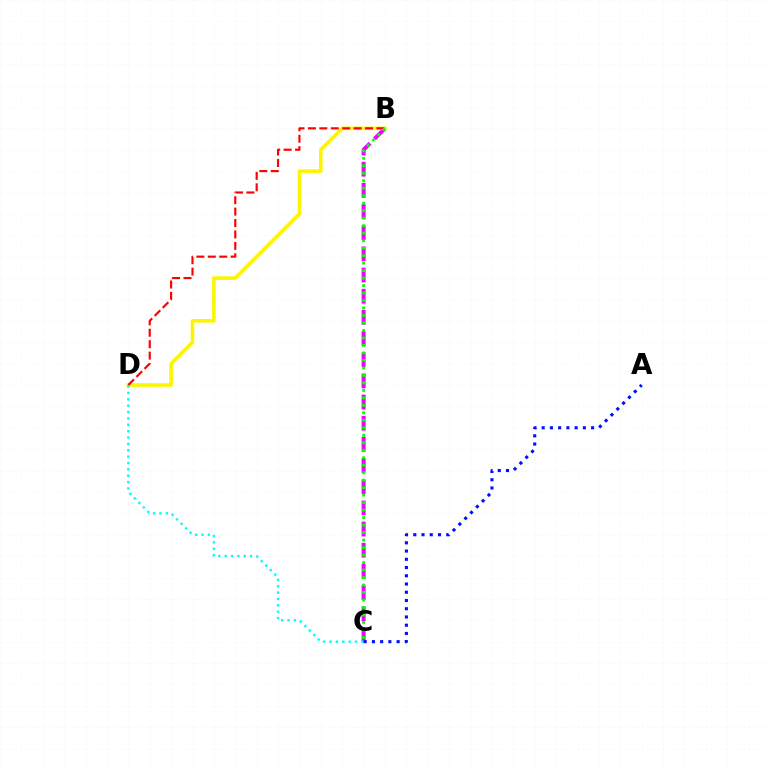{('B', 'C'): [{'color': '#ee00ff', 'line_style': 'dashed', 'thickness': 2.88}, {'color': '#08ff00', 'line_style': 'dotted', 'thickness': 2.03}], ('B', 'D'): [{'color': '#fcf500', 'line_style': 'solid', 'thickness': 2.58}, {'color': '#ff0000', 'line_style': 'dashed', 'thickness': 1.55}], ('C', 'D'): [{'color': '#00fff6', 'line_style': 'dotted', 'thickness': 1.73}], ('A', 'C'): [{'color': '#0010ff', 'line_style': 'dotted', 'thickness': 2.24}]}